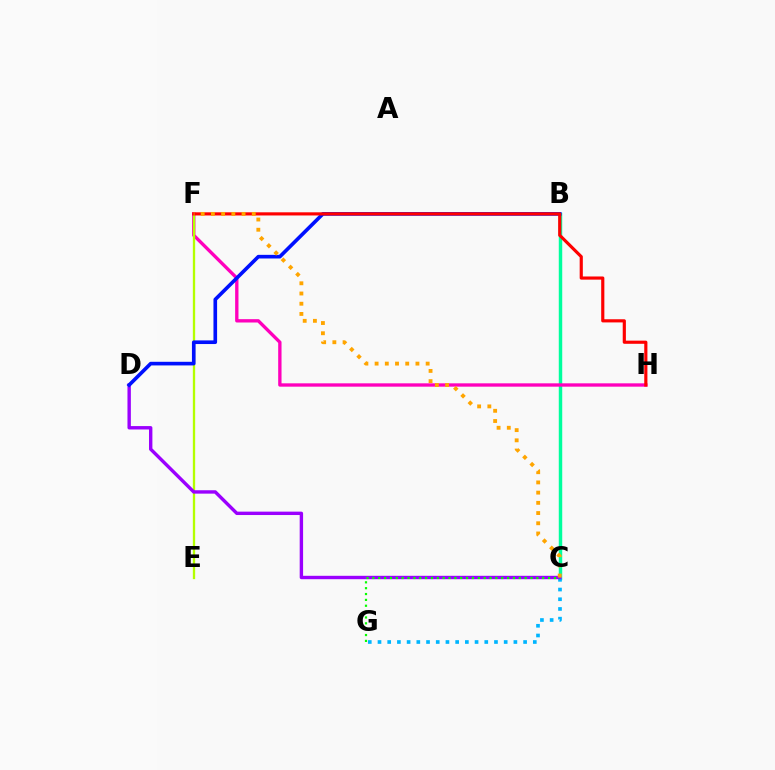{('B', 'C'): [{'color': '#00ff9d', 'line_style': 'solid', 'thickness': 2.48}], ('F', 'H'): [{'color': '#ff00bd', 'line_style': 'solid', 'thickness': 2.41}, {'color': '#ff0000', 'line_style': 'solid', 'thickness': 2.27}], ('E', 'F'): [{'color': '#b3ff00', 'line_style': 'solid', 'thickness': 1.66}], ('C', 'G'): [{'color': '#00b5ff', 'line_style': 'dotted', 'thickness': 2.64}, {'color': '#08ff00', 'line_style': 'dotted', 'thickness': 1.59}], ('C', 'D'): [{'color': '#9b00ff', 'line_style': 'solid', 'thickness': 2.44}], ('B', 'D'): [{'color': '#0010ff', 'line_style': 'solid', 'thickness': 2.62}], ('C', 'F'): [{'color': '#ffa500', 'line_style': 'dotted', 'thickness': 2.77}]}